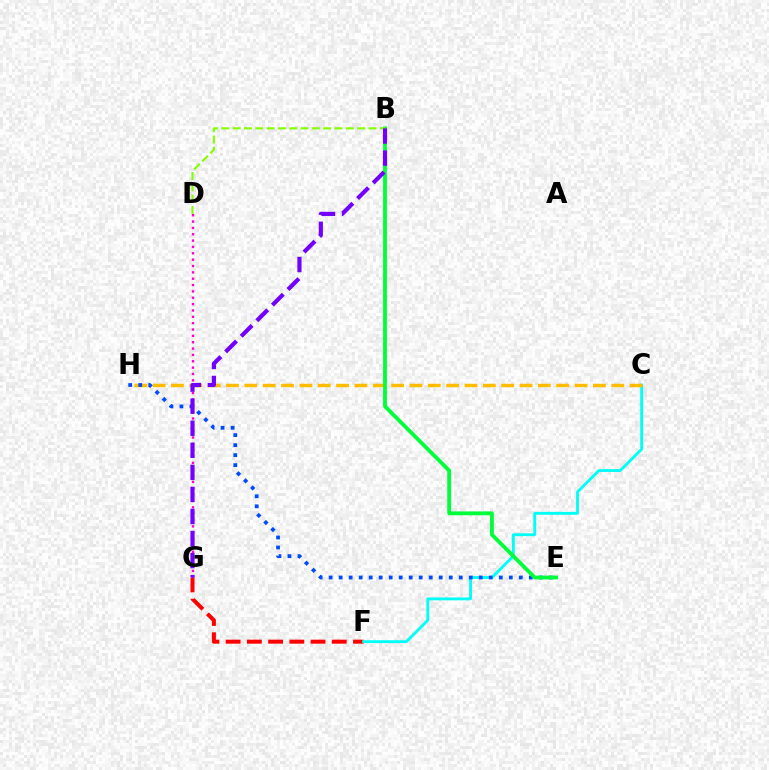{('F', 'G'): [{'color': '#ff0000', 'line_style': 'dashed', 'thickness': 2.88}], ('D', 'G'): [{'color': '#ff00cf', 'line_style': 'dotted', 'thickness': 1.73}], ('C', 'F'): [{'color': '#00fff6', 'line_style': 'solid', 'thickness': 2.06}], ('C', 'H'): [{'color': '#ffbd00', 'line_style': 'dashed', 'thickness': 2.49}], ('E', 'H'): [{'color': '#004bff', 'line_style': 'dotted', 'thickness': 2.72}], ('B', 'E'): [{'color': '#00ff39', 'line_style': 'solid', 'thickness': 2.75}], ('B', 'D'): [{'color': '#84ff00', 'line_style': 'dashed', 'thickness': 1.54}], ('B', 'G'): [{'color': '#7200ff', 'line_style': 'dashed', 'thickness': 3.0}]}